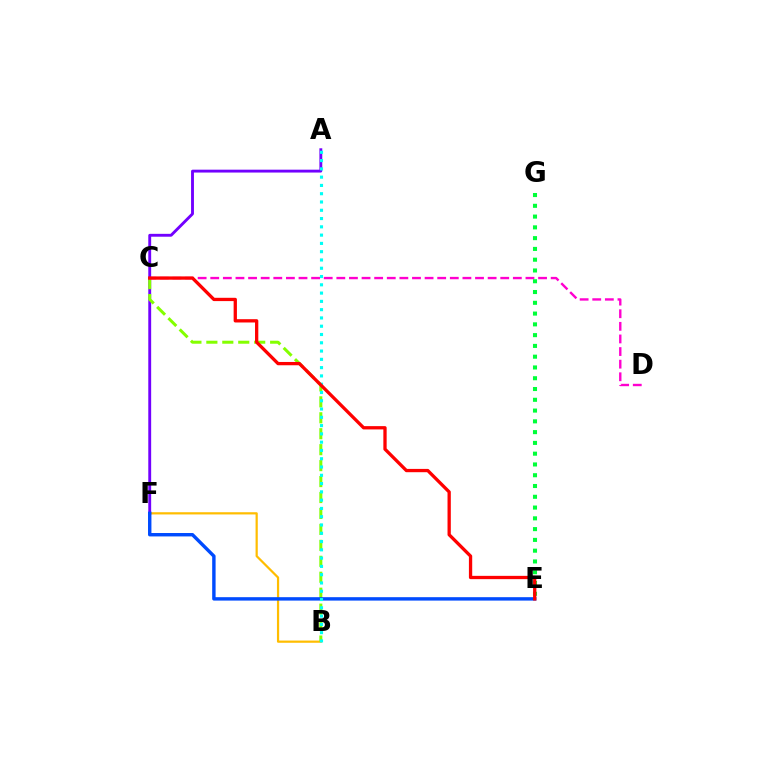{('B', 'F'): [{'color': '#ffbd00', 'line_style': 'solid', 'thickness': 1.6}], ('A', 'F'): [{'color': '#7200ff', 'line_style': 'solid', 'thickness': 2.07}], ('B', 'C'): [{'color': '#84ff00', 'line_style': 'dashed', 'thickness': 2.17}], ('C', 'D'): [{'color': '#ff00cf', 'line_style': 'dashed', 'thickness': 1.71}], ('E', 'G'): [{'color': '#00ff39', 'line_style': 'dotted', 'thickness': 2.93}], ('E', 'F'): [{'color': '#004bff', 'line_style': 'solid', 'thickness': 2.46}], ('A', 'B'): [{'color': '#00fff6', 'line_style': 'dotted', 'thickness': 2.25}], ('C', 'E'): [{'color': '#ff0000', 'line_style': 'solid', 'thickness': 2.37}]}